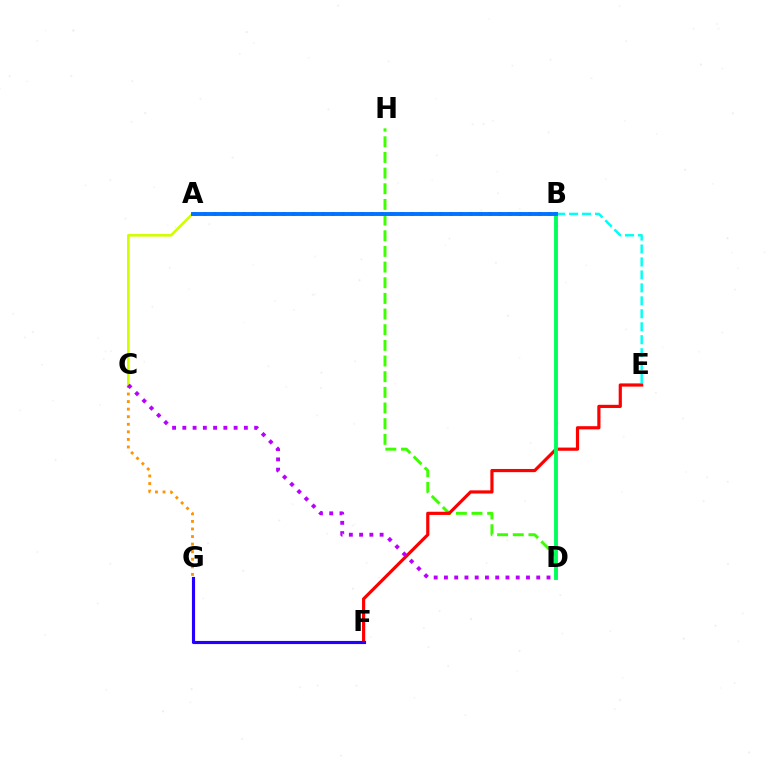{('D', 'H'): [{'color': '#3dff00', 'line_style': 'dashed', 'thickness': 2.13}], ('C', 'G'): [{'color': '#ff9400', 'line_style': 'dotted', 'thickness': 2.06}], ('B', 'E'): [{'color': '#00fff6', 'line_style': 'dashed', 'thickness': 1.76}], ('A', 'C'): [{'color': '#d1ff00', 'line_style': 'solid', 'thickness': 1.9}], ('A', 'B'): [{'color': '#ff00ac', 'line_style': 'dotted', 'thickness': 2.68}, {'color': '#0074ff', 'line_style': 'solid', 'thickness': 2.81}], ('E', 'F'): [{'color': '#ff0000', 'line_style': 'solid', 'thickness': 2.29}], ('B', 'D'): [{'color': '#00ff5c', 'line_style': 'solid', 'thickness': 2.79}], ('C', 'D'): [{'color': '#b900ff', 'line_style': 'dotted', 'thickness': 2.79}], ('F', 'G'): [{'color': '#2500ff', 'line_style': 'solid', 'thickness': 2.26}]}